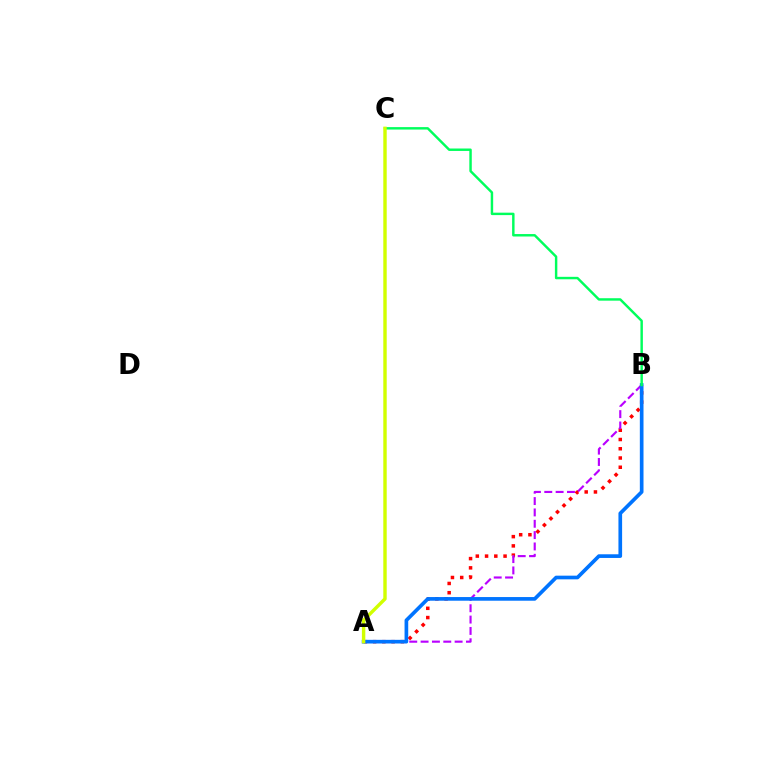{('A', 'B'): [{'color': '#ff0000', 'line_style': 'dotted', 'thickness': 2.51}, {'color': '#b900ff', 'line_style': 'dashed', 'thickness': 1.54}, {'color': '#0074ff', 'line_style': 'solid', 'thickness': 2.64}], ('B', 'C'): [{'color': '#00ff5c', 'line_style': 'solid', 'thickness': 1.76}], ('A', 'C'): [{'color': '#d1ff00', 'line_style': 'solid', 'thickness': 2.46}]}